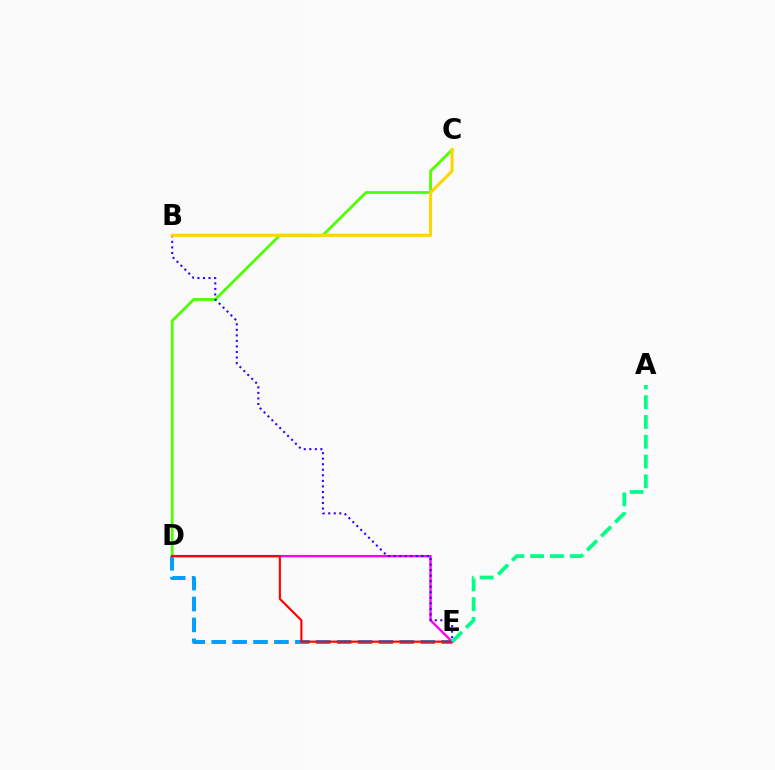{('D', 'E'): [{'color': '#009eff', 'line_style': 'dashed', 'thickness': 2.84}, {'color': '#ff00ed', 'line_style': 'solid', 'thickness': 1.7}, {'color': '#ff0000', 'line_style': 'solid', 'thickness': 1.53}], ('C', 'D'): [{'color': '#4fff00', 'line_style': 'solid', 'thickness': 2.01}], ('B', 'E'): [{'color': '#3700ff', 'line_style': 'dotted', 'thickness': 1.51}], ('B', 'C'): [{'color': '#ffd500', 'line_style': 'solid', 'thickness': 2.22}], ('A', 'E'): [{'color': '#00ff86', 'line_style': 'dashed', 'thickness': 2.69}]}